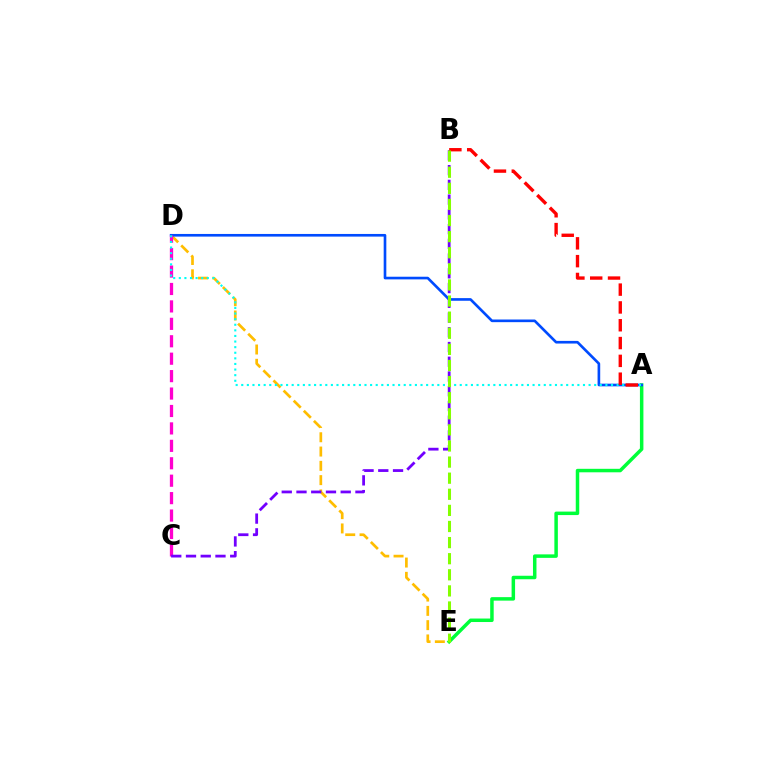{('D', 'E'): [{'color': '#ffbd00', 'line_style': 'dashed', 'thickness': 1.94}], ('A', 'E'): [{'color': '#00ff39', 'line_style': 'solid', 'thickness': 2.51}], ('A', 'D'): [{'color': '#004bff', 'line_style': 'solid', 'thickness': 1.91}, {'color': '#00fff6', 'line_style': 'dotted', 'thickness': 1.52}], ('C', 'D'): [{'color': '#ff00cf', 'line_style': 'dashed', 'thickness': 2.37}], ('B', 'C'): [{'color': '#7200ff', 'line_style': 'dashed', 'thickness': 2.0}], ('A', 'B'): [{'color': '#ff0000', 'line_style': 'dashed', 'thickness': 2.42}], ('B', 'E'): [{'color': '#84ff00', 'line_style': 'dashed', 'thickness': 2.19}]}